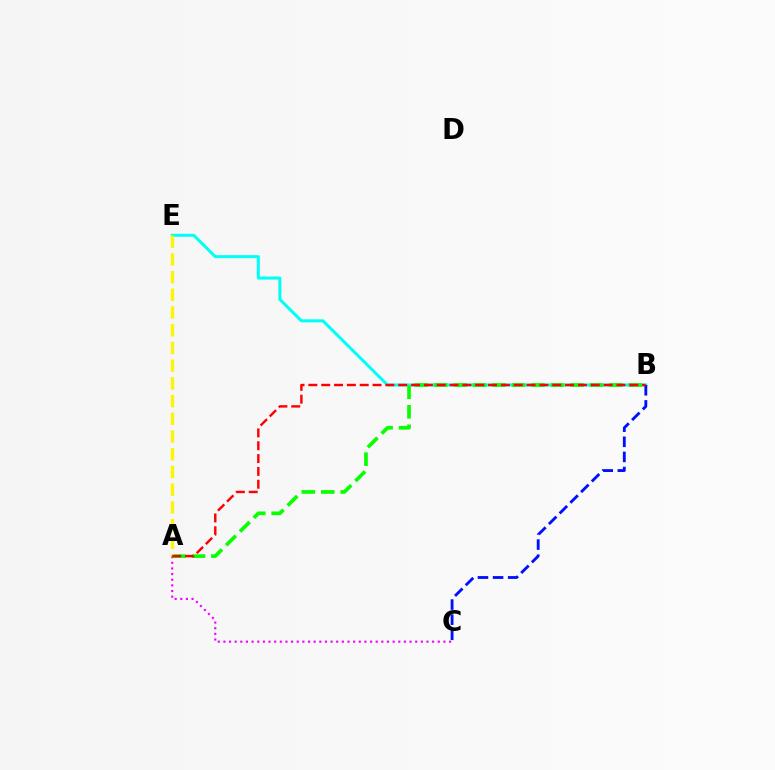{('B', 'E'): [{'color': '#00fff6', 'line_style': 'solid', 'thickness': 2.17}], ('A', 'C'): [{'color': '#ee00ff', 'line_style': 'dotted', 'thickness': 1.53}], ('A', 'B'): [{'color': '#08ff00', 'line_style': 'dashed', 'thickness': 2.64}, {'color': '#ff0000', 'line_style': 'dashed', 'thickness': 1.74}], ('B', 'C'): [{'color': '#0010ff', 'line_style': 'dashed', 'thickness': 2.05}], ('A', 'E'): [{'color': '#fcf500', 'line_style': 'dashed', 'thickness': 2.41}]}